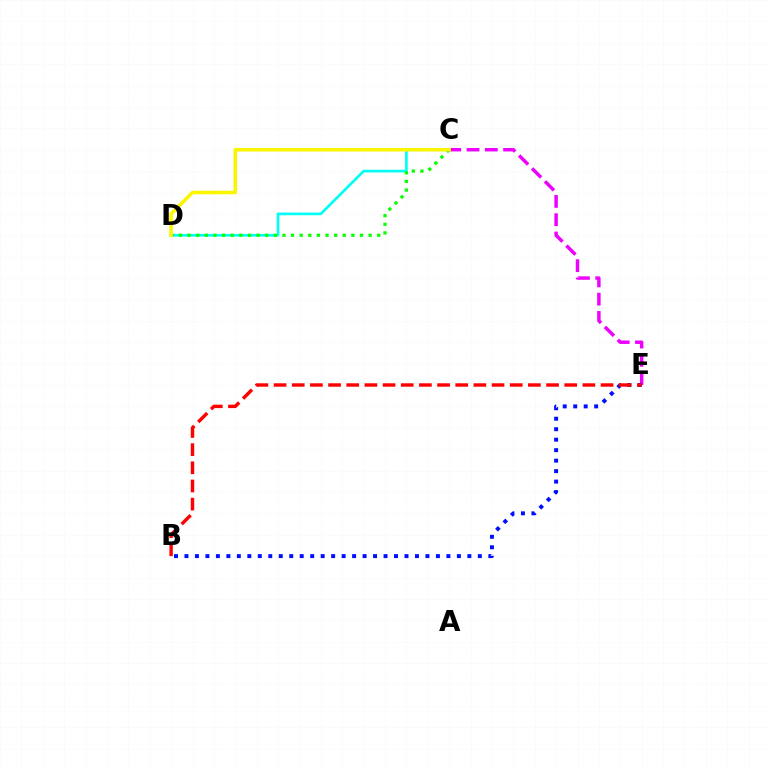{('C', 'E'): [{'color': '#ee00ff', 'line_style': 'dashed', 'thickness': 2.48}], ('B', 'E'): [{'color': '#0010ff', 'line_style': 'dotted', 'thickness': 2.85}, {'color': '#ff0000', 'line_style': 'dashed', 'thickness': 2.47}], ('C', 'D'): [{'color': '#00fff6', 'line_style': 'solid', 'thickness': 1.93}, {'color': '#08ff00', 'line_style': 'dotted', 'thickness': 2.34}, {'color': '#fcf500', 'line_style': 'solid', 'thickness': 2.56}]}